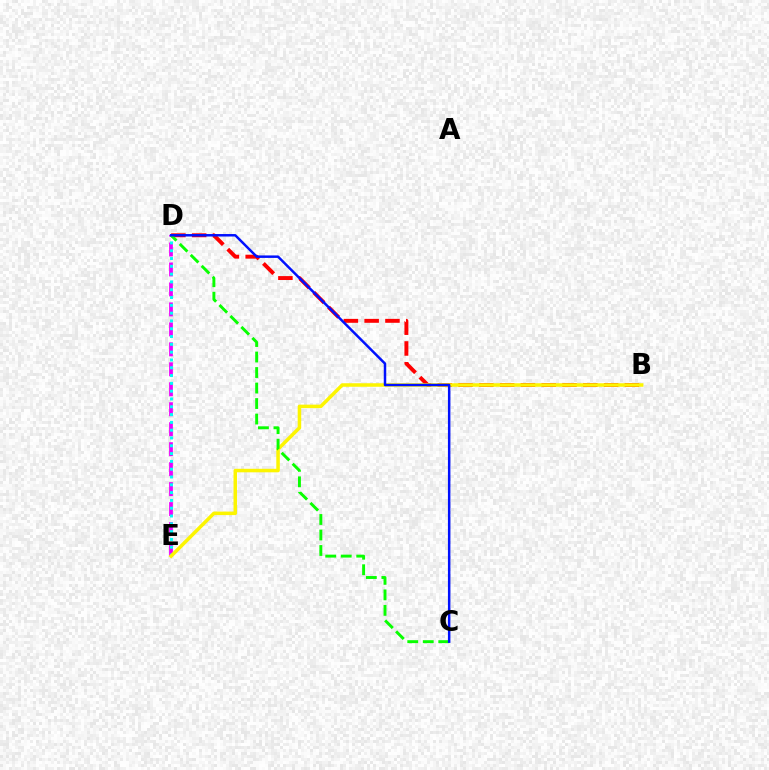{('B', 'D'): [{'color': '#ff0000', 'line_style': 'dashed', 'thickness': 2.82}], ('D', 'E'): [{'color': '#ee00ff', 'line_style': 'dashed', 'thickness': 2.71}, {'color': '#00fff6', 'line_style': 'dotted', 'thickness': 2.12}], ('B', 'E'): [{'color': '#fcf500', 'line_style': 'solid', 'thickness': 2.53}], ('C', 'D'): [{'color': '#08ff00', 'line_style': 'dashed', 'thickness': 2.11}, {'color': '#0010ff', 'line_style': 'solid', 'thickness': 1.79}]}